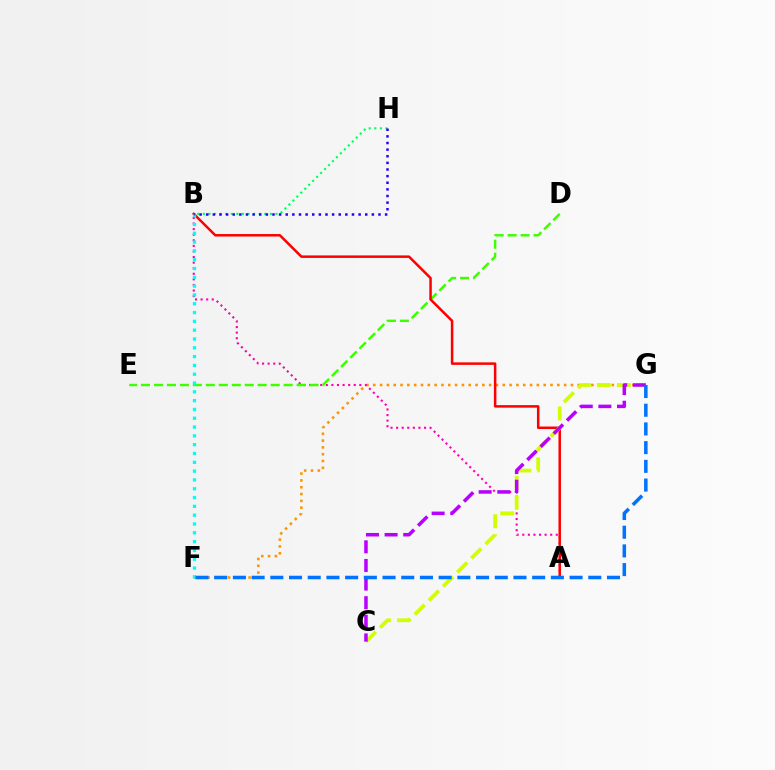{('F', 'G'): [{'color': '#ff9400', 'line_style': 'dotted', 'thickness': 1.85}, {'color': '#0074ff', 'line_style': 'dashed', 'thickness': 2.54}], ('A', 'B'): [{'color': '#ff00ac', 'line_style': 'dotted', 'thickness': 1.52}, {'color': '#ff0000', 'line_style': 'solid', 'thickness': 1.8}], ('B', 'H'): [{'color': '#00ff5c', 'line_style': 'dotted', 'thickness': 1.52}, {'color': '#2500ff', 'line_style': 'dotted', 'thickness': 1.8}], ('D', 'E'): [{'color': '#3dff00', 'line_style': 'dashed', 'thickness': 1.76}], ('C', 'G'): [{'color': '#d1ff00', 'line_style': 'dashed', 'thickness': 2.71}, {'color': '#b900ff', 'line_style': 'dashed', 'thickness': 2.53}], ('B', 'F'): [{'color': '#00fff6', 'line_style': 'dotted', 'thickness': 2.39}]}